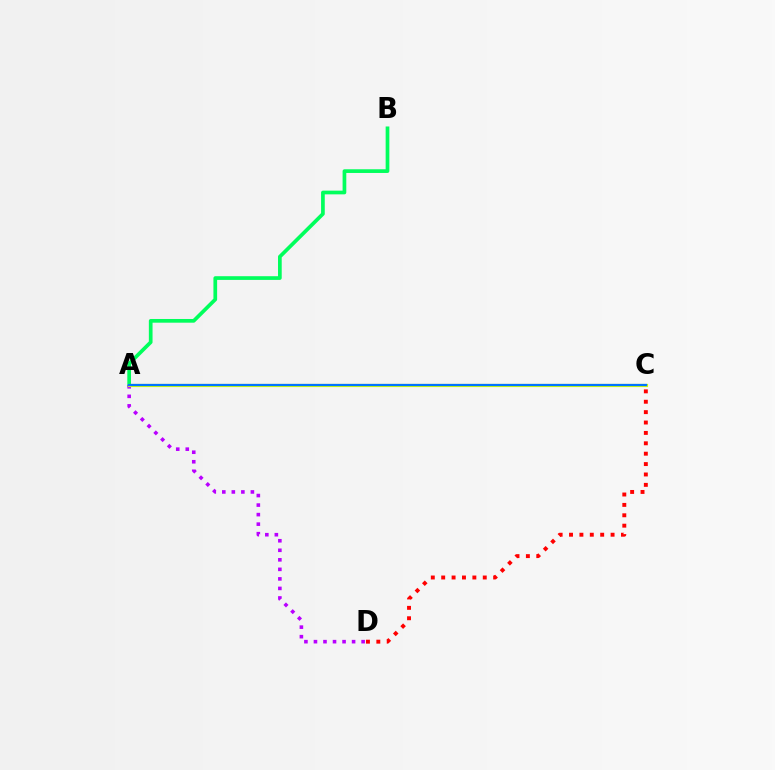{('A', 'B'): [{'color': '#00ff5c', 'line_style': 'solid', 'thickness': 2.67}], ('A', 'D'): [{'color': '#b900ff', 'line_style': 'dotted', 'thickness': 2.59}], ('A', 'C'): [{'color': '#d1ff00', 'line_style': 'solid', 'thickness': 2.28}, {'color': '#0074ff', 'line_style': 'solid', 'thickness': 1.61}], ('C', 'D'): [{'color': '#ff0000', 'line_style': 'dotted', 'thickness': 2.82}]}